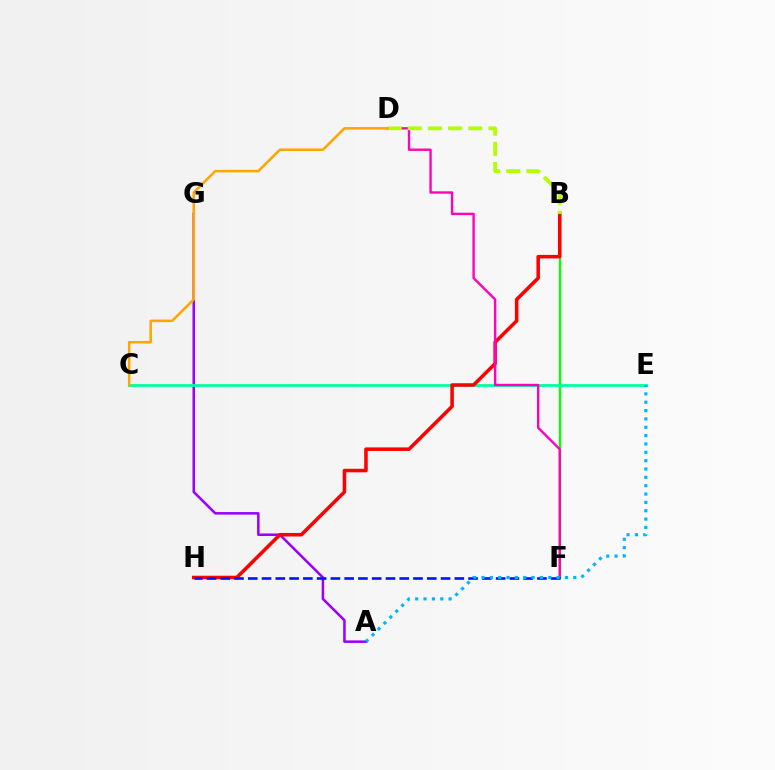{('B', 'F'): [{'color': '#08ff00', 'line_style': 'solid', 'thickness': 1.68}], ('A', 'G'): [{'color': '#9b00ff', 'line_style': 'solid', 'thickness': 1.83}], ('C', 'E'): [{'color': '#00ff9d', 'line_style': 'solid', 'thickness': 1.99}], ('B', 'H'): [{'color': '#ff0000', 'line_style': 'solid', 'thickness': 2.55}], ('D', 'F'): [{'color': '#ff00bd', 'line_style': 'solid', 'thickness': 1.71}], ('F', 'H'): [{'color': '#0010ff', 'line_style': 'dashed', 'thickness': 1.87}], ('B', 'D'): [{'color': '#b3ff00', 'line_style': 'dashed', 'thickness': 2.74}], ('C', 'D'): [{'color': '#ffa500', 'line_style': 'solid', 'thickness': 1.82}], ('A', 'E'): [{'color': '#00b5ff', 'line_style': 'dotted', 'thickness': 2.27}]}